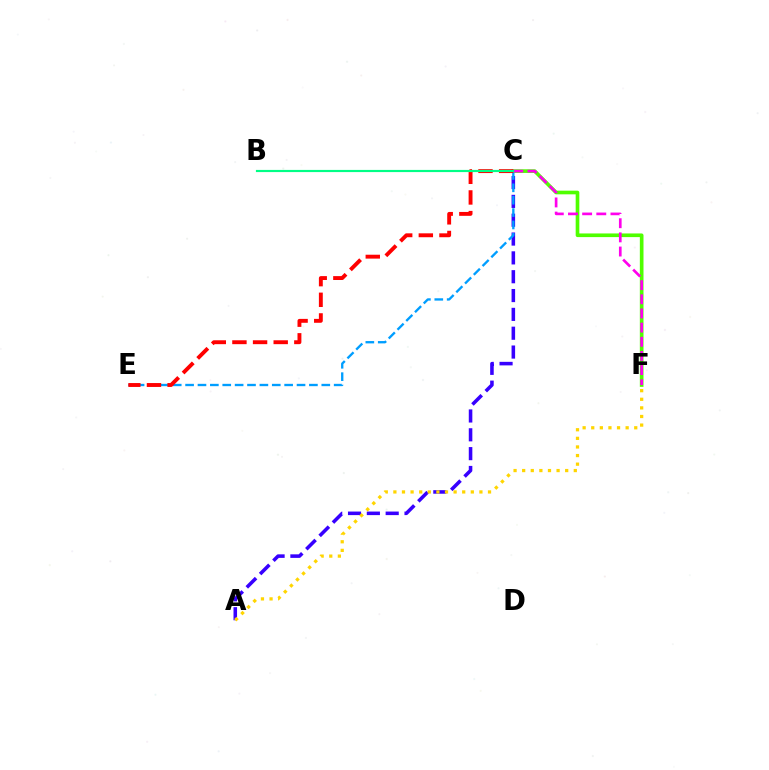{('C', 'F'): [{'color': '#4fff00', 'line_style': 'solid', 'thickness': 2.63}, {'color': '#ff00ed', 'line_style': 'dashed', 'thickness': 1.92}], ('A', 'C'): [{'color': '#3700ff', 'line_style': 'dashed', 'thickness': 2.56}], ('C', 'E'): [{'color': '#009eff', 'line_style': 'dashed', 'thickness': 1.68}, {'color': '#ff0000', 'line_style': 'dashed', 'thickness': 2.8}], ('B', 'C'): [{'color': '#00ff86', 'line_style': 'solid', 'thickness': 1.57}], ('A', 'F'): [{'color': '#ffd500', 'line_style': 'dotted', 'thickness': 2.34}]}